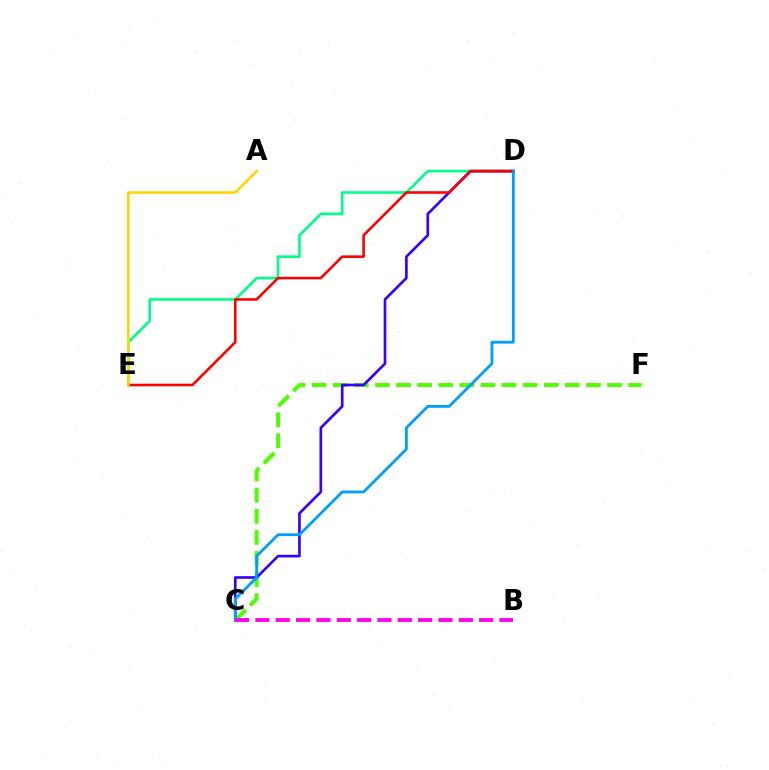{('D', 'E'): [{'color': '#00ff86', 'line_style': 'solid', 'thickness': 1.89}, {'color': '#ff0000', 'line_style': 'solid', 'thickness': 1.86}], ('C', 'F'): [{'color': '#4fff00', 'line_style': 'dashed', 'thickness': 2.87}], ('C', 'D'): [{'color': '#3700ff', 'line_style': 'solid', 'thickness': 1.92}, {'color': '#009eff', 'line_style': 'solid', 'thickness': 2.01}], ('B', 'C'): [{'color': '#ff00ed', 'line_style': 'dashed', 'thickness': 2.76}], ('A', 'E'): [{'color': '#ffd500', 'line_style': 'solid', 'thickness': 1.88}]}